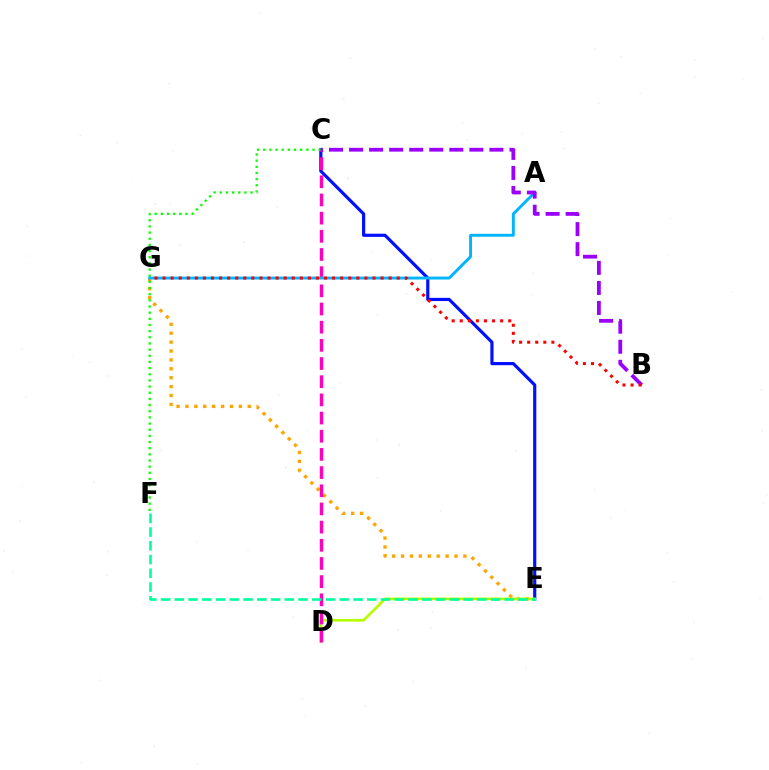{('E', 'G'): [{'color': '#ffa500', 'line_style': 'dotted', 'thickness': 2.42}], ('C', 'E'): [{'color': '#0010ff', 'line_style': 'solid', 'thickness': 2.29}], ('C', 'F'): [{'color': '#08ff00', 'line_style': 'dotted', 'thickness': 1.67}], ('D', 'E'): [{'color': '#b3ff00', 'line_style': 'solid', 'thickness': 1.93}], ('C', 'D'): [{'color': '#ff00bd', 'line_style': 'dashed', 'thickness': 2.47}], ('A', 'G'): [{'color': '#00b5ff', 'line_style': 'solid', 'thickness': 2.09}], ('B', 'C'): [{'color': '#9b00ff', 'line_style': 'dashed', 'thickness': 2.72}], ('B', 'G'): [{'color': '#ff0000', 'line_style': 'dotted', 'thickness': 2.19}], ('E', 'F'): [{'color': '#00ff9d', 'line_style': 'dashed', 'thickness': 1.87}]}